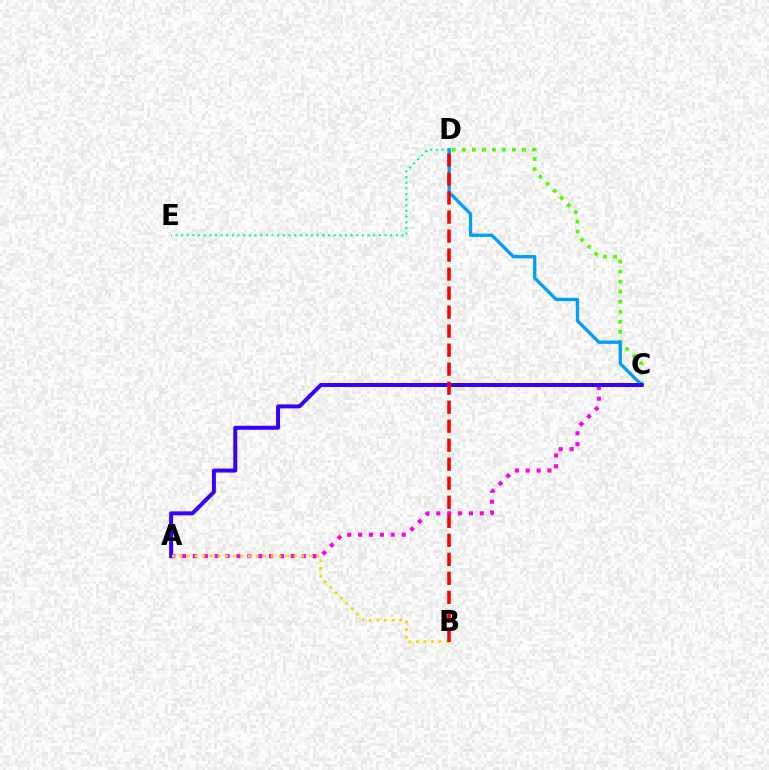{('D', 'E'): [{'color': '#00ff86', 'line_style': 'dotted', 'thickness': 1.54}], ('C', 'D'): [{'color': '#4fff00', 'line_style': 'dotted', 'thickness': 2.73}, {'color': '#009eff', 'line_style': 'solid', 'thickness': 2.39}], ('A', 'C'): [{'color': '#ff00ed', 'line_style': 'dotted', 'thickness': 2.96}, {'color': '#3700ff', 'line_style': 'solid', 'thickness': 2.87}], ('A', 'B'): [{'color': '#ffd500', 'line_style': 'dotted', 'thickness': 2.07}], ('B', 'D'): [{'color': '#ff0000', 'line_style': 'dashed', 'thickness': 2.58}]}